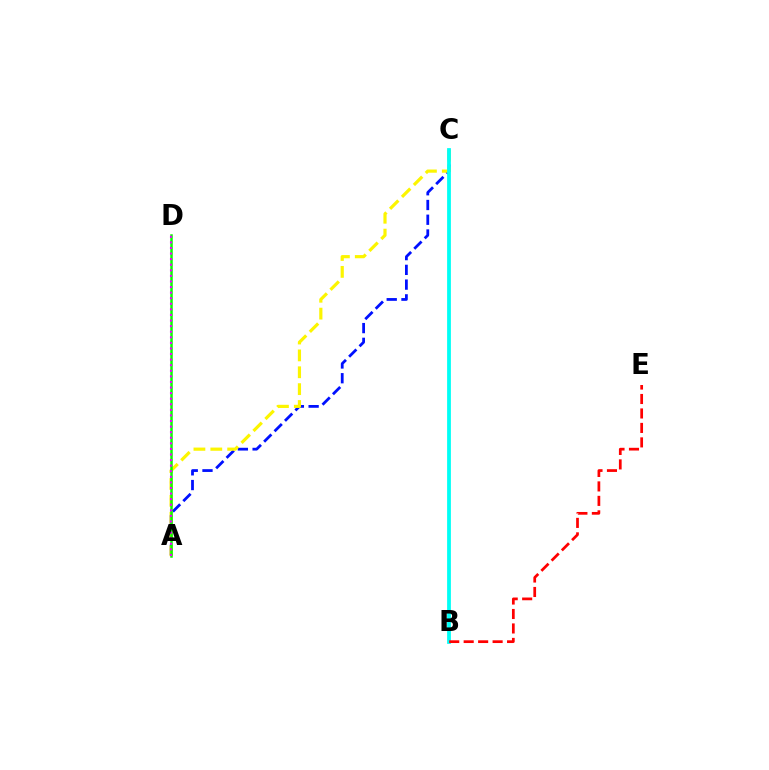{('A', 'C'): [{'color': '#0010ff', 'line_style': 'dashed', 'thickness': 2.0}, {'color': '#fcf500', 'line_style': 'dashed', 'thickness': 2.29}], ('B', 'C'): [{'color': '#00fff6', 'line_style': 'solid', 'thickness': 2.72}], ('B', 'E'): [{'color': '#ff0000', 'line_style': 'dashed', 'thickness': 1.97}], ('A', 'D'): [{'color': '#08ff00', 'line_style': 'solid', 'thickness': 1.8}, {'color': '#ee00ff', 'line_style': 'dotted', 'thickness': 1.52}]}